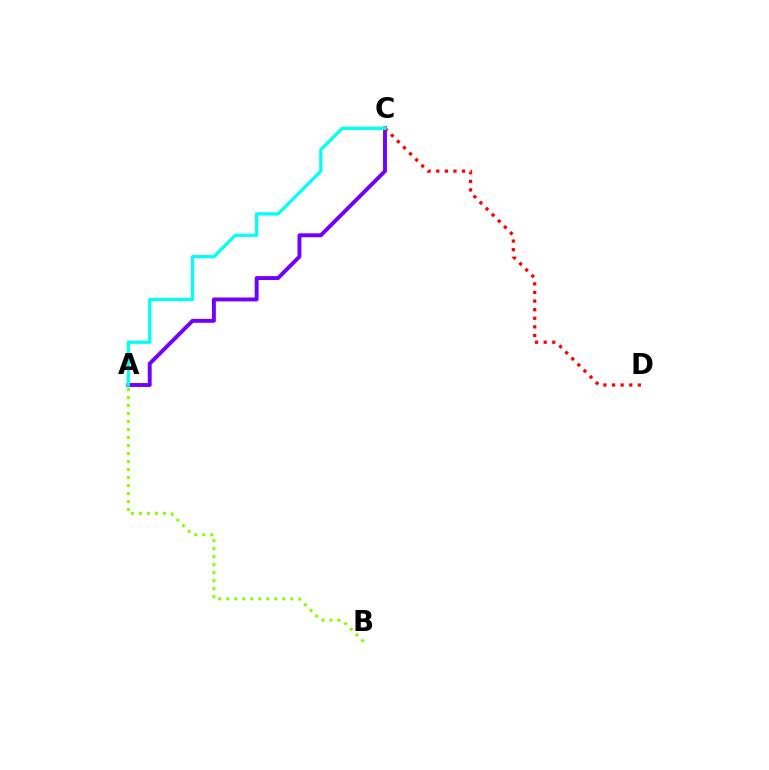{('A', 'C'): [{'color': '#7200ff', 'line_style': 'solid', 'thickness': 2.81}, {'color': '#00fff6', 'line_style': 'solid', 'thickness': 2.34}], ('C', 'D'): [{'color': '#ff0000', 'line_style': 'dotted', 'thickness': 2.34}], ('A', 'B'): [{'color': '#84ff00', 'line_style': 'dotted', 'thickness': 2.18}]}